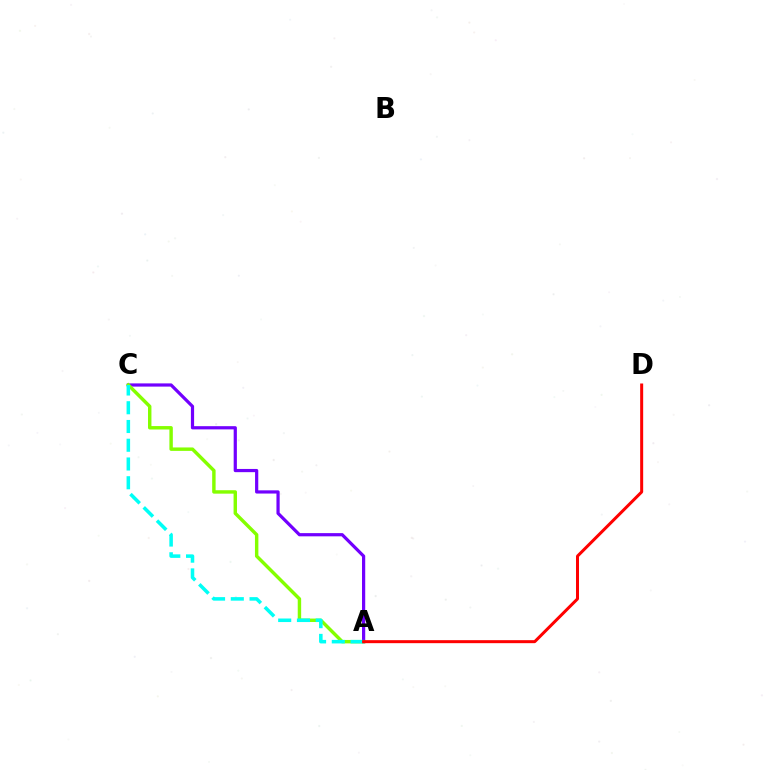{('A', 'C'): [{'color': '#7200ff', 'line_style': 'solid', 'thickness': 2.31}, {'color': '#84ff00', 'line_style': 'solid', 'thickness': 2.47}, {'color': '#00fff6', 'line_style': 'dashed', 'thickness': 2.55}], ('A', 'D'): [{'color': '#ff0000', 'line_style': 'solid', 'thickness': 2.16}]}